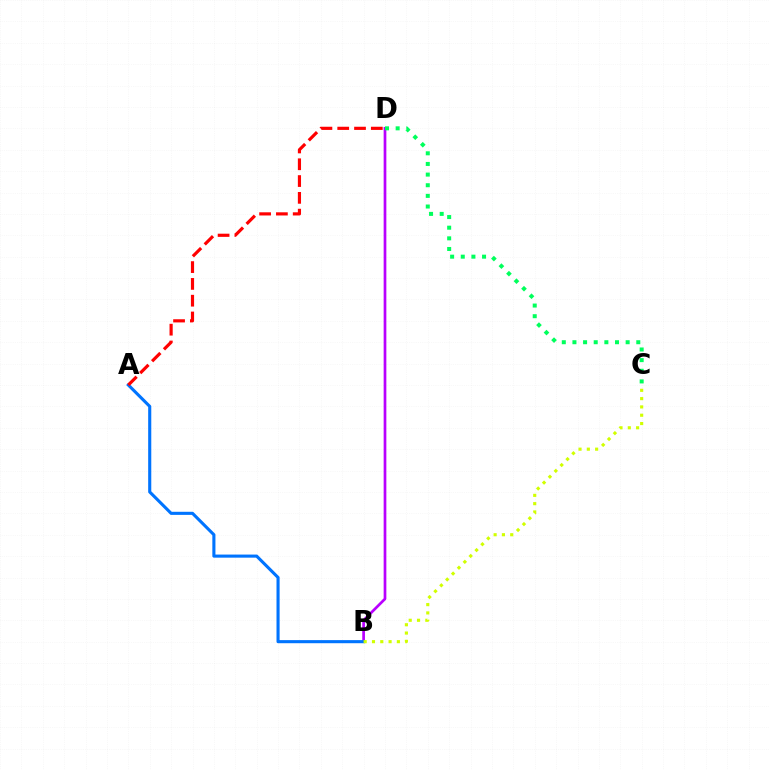{('B', 'D'): [{'color': '#b900ff', 'line_style': 'solid', 'thickness': 1.95}], ('A', 'B'): [{'color': '#0074ff', 'line_style': 'solid', 'thickness': 2.23}], ('A', 'D'): [{'color': '#ff0000', 'line_style': 'dashed', 'thickness': 2.28}], ('B', 'C'): [{'color': '#d1ff00', 'line_style': 'dotted', 'thickness': 2.26}], ('C', 'D'): [{'color': '#00ff5c', 'line_style': 'dotted', 'thickness': 2.89}]}